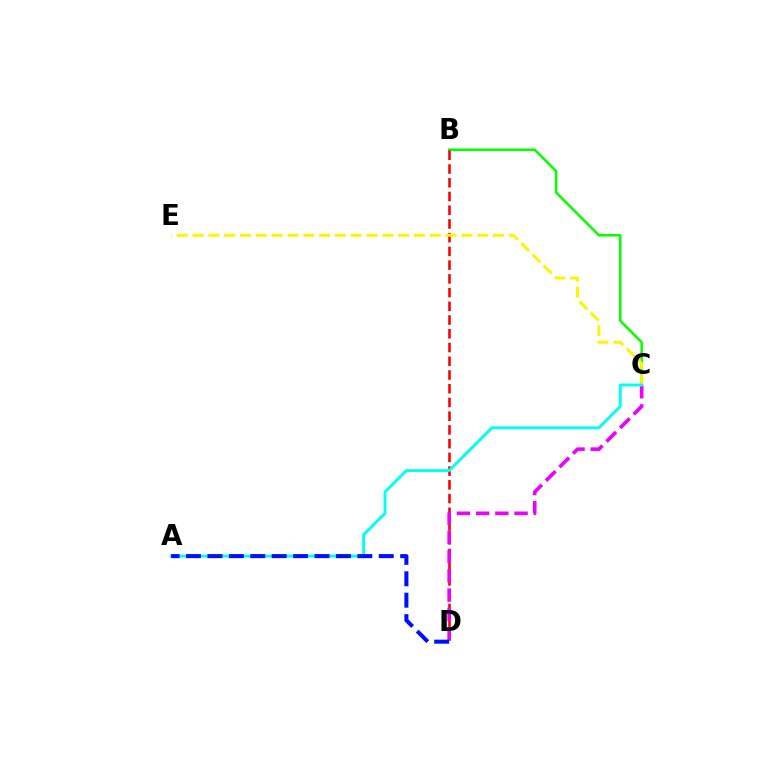{('B', 'C'): [{'color': '#08ff00', 'line_style': 'solid', 'thickness': 1.83}], ('B', 'D'): [{'color': '#ff0000', 'line_style': 'dashed', 'thickness': 1.87}], ('C', 'D'): [{'color': '#ee00ff', 'line_style': 'dashed', 'thickness': 2.61}], ('C', 'E'): [{'color': '#fcf500', 'line_style': 'dashed', 'thickness': 2.15}], ('A', 'C'): [{'color': '#00fff6', 'line_style': 'solid', 'thickness': 2.09}], ('A', 'D'): [{'color': '#0010ff', 'line_style': 'dashed', 'thickness': 2.91}]}